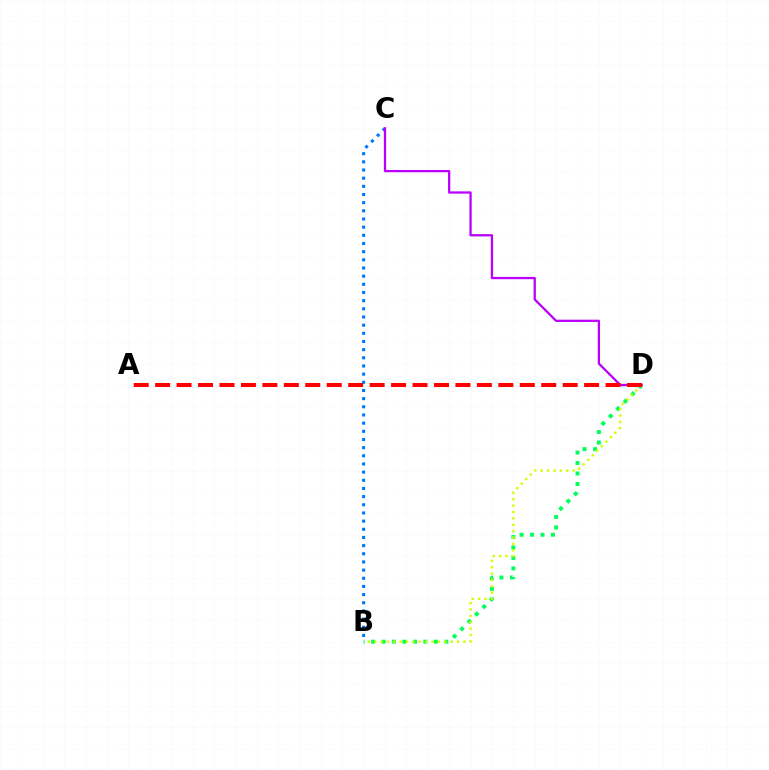{('B', 'C'): [{'color': '#0074ff', 'line_style': 'dotted', 'thickness': 2.22}], ('B', 'D'): [{'color': '#00ff5c', 'line_style': 'dotted', 'thickness': 2.84}, {'color': '#d1ff00', 'line_style': 'dotted', 'thickness': 1.73}], ('C', 'D'): [{'color': '#b900ff', 'line_style': 'solid', 'thickness': 1.64}], ('A', 'D'): [{'color': '#ff0000', 'line_style': 'dashed', 'thickness': 2.91}]}